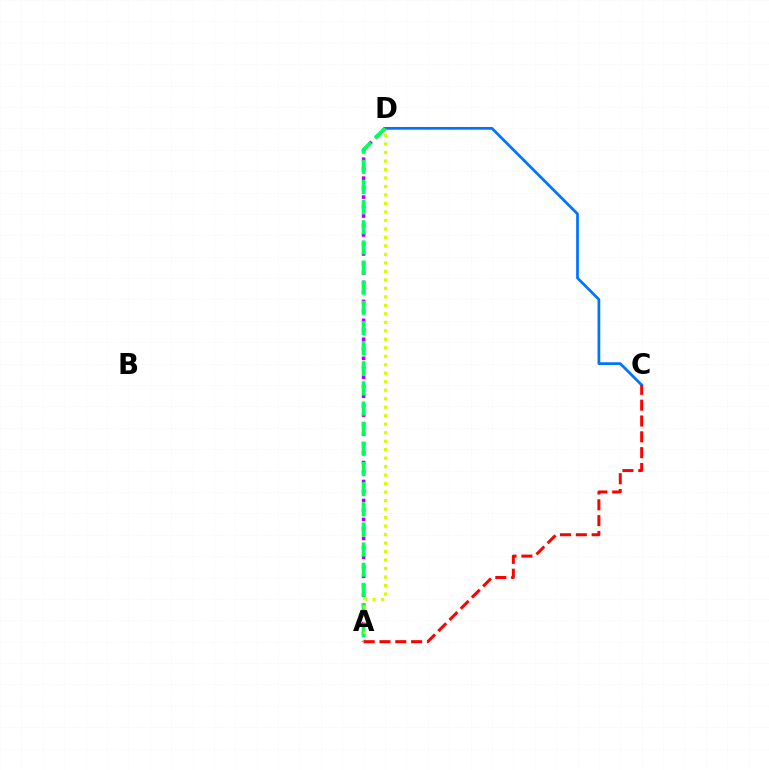{('A', 'D'): [{'color': '#b900ff', 'line_style': 'dotted', 'thickness': 2.58}, {'color': '#00ff5c', 'line_style': 'dashed', 'thickness': 2.74}, {'color': '#d1ff00', 'line_style': 'dotted', 'thickness': 2.31}], ('C', 'D'): [{'color': '#0074ff', 'line_style': 'solid', 'thickness': 1.96}], ('A', 'C'): [{'color': '#ff0000', 'line_style': 'dashed', 'thickness': 2.15}]}